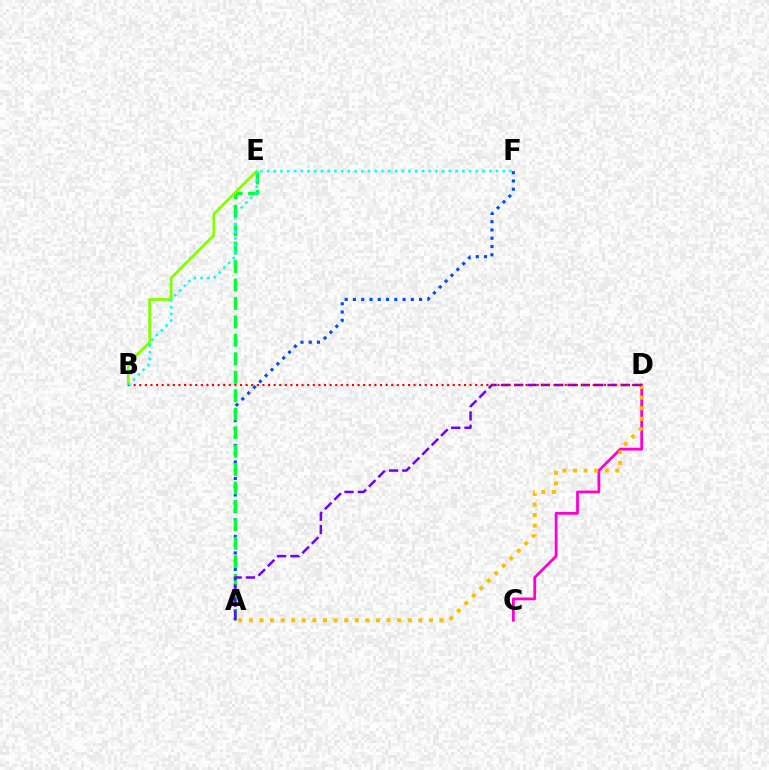{('A', 'F'): [{'color': '#004bff', 'line_style': 'dotted', 'thickness': 2.25}], ('C', 'D'): [{'color': '#ff00cf', 'line_style': 'solid', 'thickness': 2.0}], ('A', 'E'): [{'color': '#00ff39', 'line_style': 'dashed', 'thickness': 2.51}], ('A', 'D'): [{'color': '#ffbd00', 'line_style': 'dotted', 'thickness': 2.88}, {'color': '#7200ff', 'line_style': 'dashed', 'thickness': 1.81}], ('B', 'E'): [{'color': '#84ff00', 'line_style': 'solid', 'thickness': 2.0}], ('B', 'D'): [{'color': '#ff0000', 'line_style': 'dotted', 'thickness': 1.52}], ('B', 'F'): [{'color': '#00fff6', 'line_style': 'dotted', 'thickness': 1.83}]}